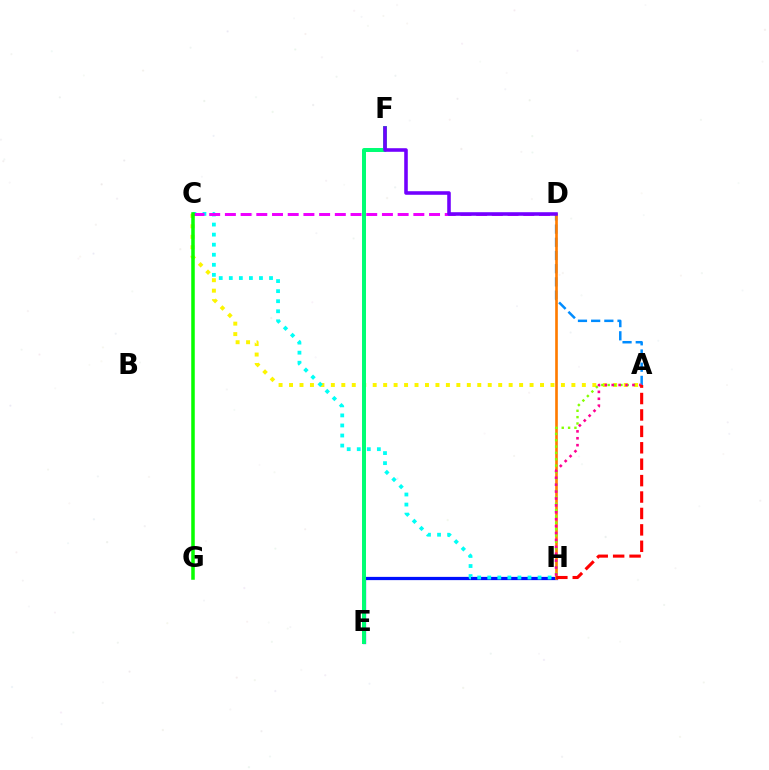{('A', 'C'): [{'color': '#fcf500', 'line_style': 'dotted', 'thickness': 2.84}], ('A', 'D'): [{'color': '#008cff', 'line_style': 'dashed', 'thickness': 1.79}], ('E', 'H'): [{'color': '#0010ff', 'line_style': 'solid', 'thickness': 2.33}], ('E', 'F'): [{'color': '#00ff74', 'line_style': 'solid', 'thickness': 2.87}], ('C', 'H'): [{'color': '#00fff6', 'line_style': 'dotted', 'thickness': 2.73}], ('C', 'D'): [{'color': '#ee00ff', 'line_style': 'dashed', 'thickness': 2.13}], ('D', 'H'): [{'color': '#ff7c00', 'line_style': 'solid', 'thickness': 1.91}], ('C', 'G'): [{'color': '#08ff00', 'line_style': 'solid', 'thickness': 2.54}], ('D', 'F'): [{'color': '#7200ff', 'line_style': 'solid', 'thickness': 2.57}], ('A', 'H'): [{'color': '#84ff00', 'line_style': 'dotted', 'thickness': 1.73}, {'color': '#ff0094', 'line_style': 'dotted', 'thickness': 1.88}, {'color': '#ff0000', 'line_style': 'dashed', 'thickness': 2.23}]}